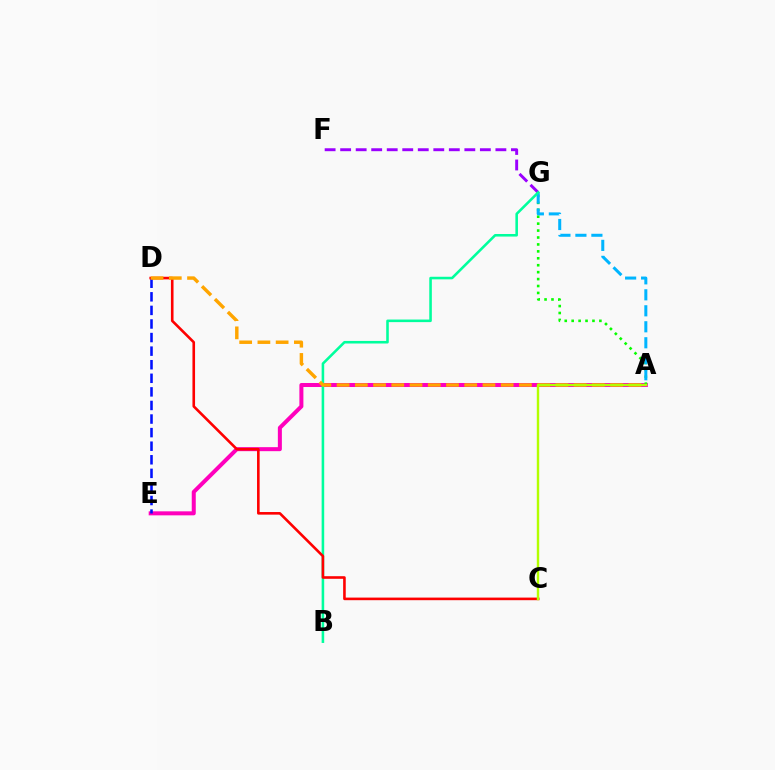{('A', 'E'): [{'color': '#ff00bd', 'line_style': 'solid', 'thickness': 2.89}], ('A', 'G'): [{'color': '#08ff00', 'line_style': 'dotted', 'thickness': 1.88}, {'color': '#00b5ff', 'line_style': 'dashed', 'thickness': 2.17}], ('F', 'G'): [{'color': '#9b00ff', 'line_style': 'dashed', 'thickness': 2.11}], ('B', 'G'): [{'color': '#00ff9d', 'line_style': 'solid', 'thickness': 1.85}], ('D', 'E'): [{'color': '#0010ff', 'line_style': 'dashed', 'thickness': 1.84}], ('C', 'D'): [{'color': '#ff0000', 'line_style': 'solid', 'thickness': 1.88}], ('A', 'D'): [{'color': '#ffa500', 'line_style': 'dashed', 'thickness': 2.48}], ('A', 'C'): [{'color': '#b3ff00', 'line_style': 'solid', 'thickness': 1.75}]}